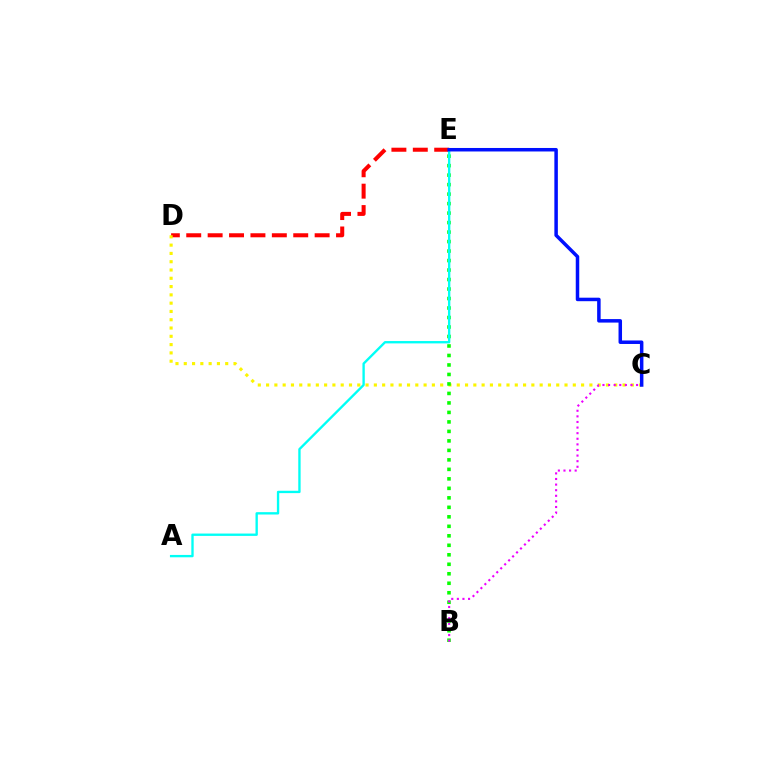{('D', 'E'): [{'color': '#ff0000', 'line_style': 'dashed', 'thickness': 2.91}], ('C', 'D'): [{'color': '#fcf500', 'line_style': 'dotted', 'thickness': 2.25}], ('B', 'E'): [{'color': '#08ff00', 'line_style': 'dotted', 'thickness': 2.58}], ('B', 'C'): [{'color': '#ee00ff', 'line_style': 'dotted', 'thickness': 1.52}], ('A', 'E'): [{'color': '#00fff6', 'line_style': 'solid', 'thickness': 1.7}], ('C', 'E'): [{'color': '#0010ff', 'line_style': 'solid', 'thickness': 2.52}]}